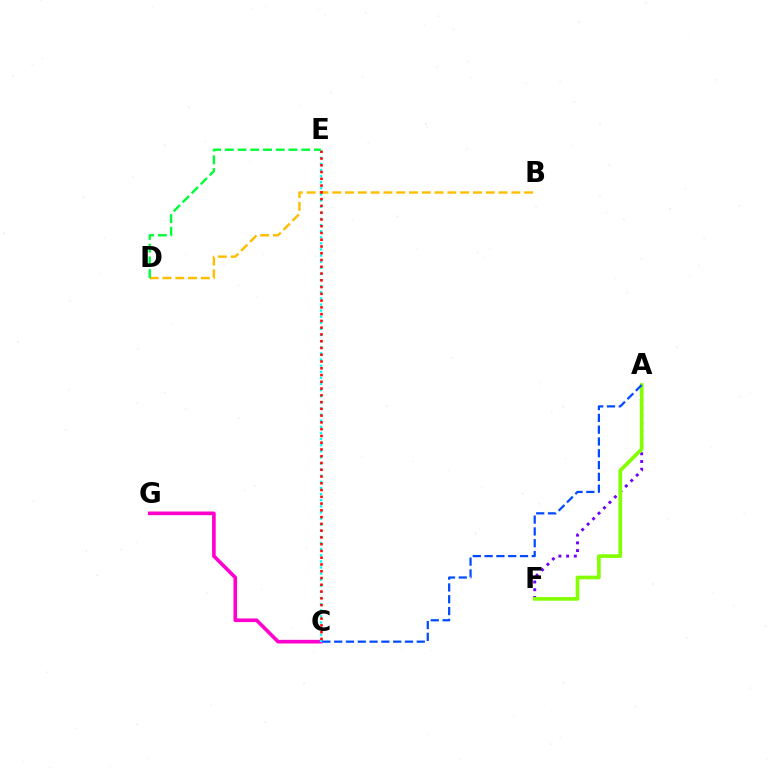{('A', 'F'): [{'color': '#7200ff', 'line_style': 'dotted', 'thickness': 2.09}, {'color': '#84ff00', 'line_style': 'solid', 'thickness': 2.65}], ('B', 'D'): [{'color': '#ffbd00', 'line_style': 'dashed', 'thickness': 1.74}], ('C', 'G'): [{'color': '#ff00cf', 'line_style': 'solid', 'thickness': 2.62}], ('C', 'E'): [{'color': '#00fff6', 'line_style': 'dotted', 'thickness': 1.66}, {'color': '#ff0000', 'line_style': 'dotted', 'thickness': 1.84}], ('D', 'E'): [{'color': '#00ff39', 'line_style': 'dashed', 'thickness': 1.73}], ('A', 'C'): [{'color': '#004bff', 'line_style': 'dashed', 'thickness': 1.6}]}